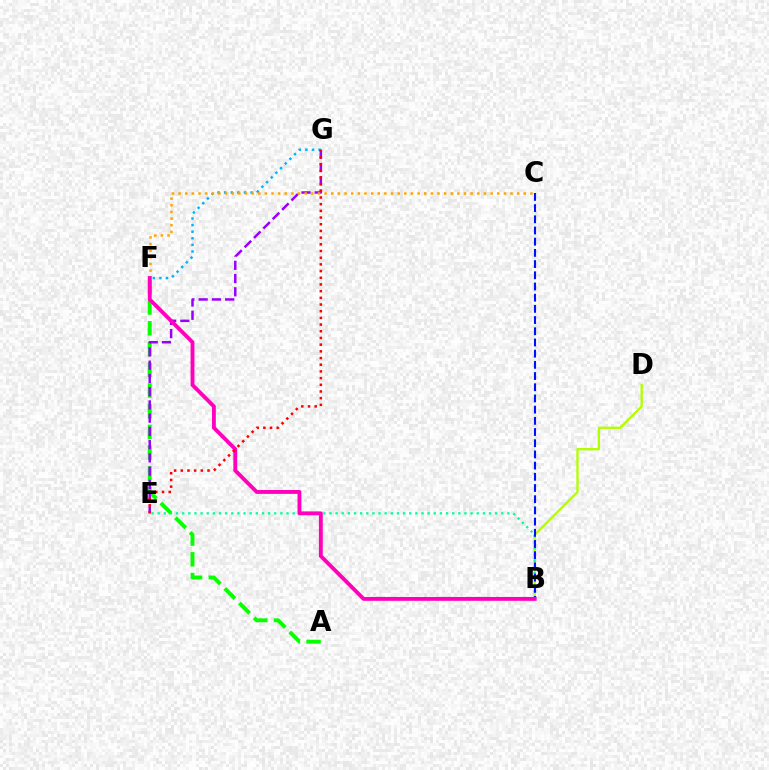{('B', 'D'): [{'color': '#b3ff00', 'line_style': 'solid', 'thickness': 1.68}], ('B', 'E'): [{'color': '#00ff9d', 'line_style': 'dotted', 'thickness': 1.67}], ('A', 'F'): [{'color': '#08ff00', 'line_style': 'dashed', 'thickness': 2.82}], ('B', 'C'): [{'color': '#0010ff', 'line_style': 'dashed', 'thickness': 1.52}], ('F', 'G'): [{'color': '#00b5ff', 'line_style': 'dotted', 'thickness': 1.79}], ('E', 'G'): [{'color': '#9b00ff', 'line_style': 'dashed', 'thickness': 1.8}, {'color': '#ff0000', 'line_style': 'dotted', 'thickness': 1.82}], ('C', 'F'): [{'color': '#ffa500', 'line_style': 'dotted', 'thickness': 1.8}], ('B', 'F'): [{'color': '#ff00bd', 'line_style': 'solid', 'thickness': 2.78}]}